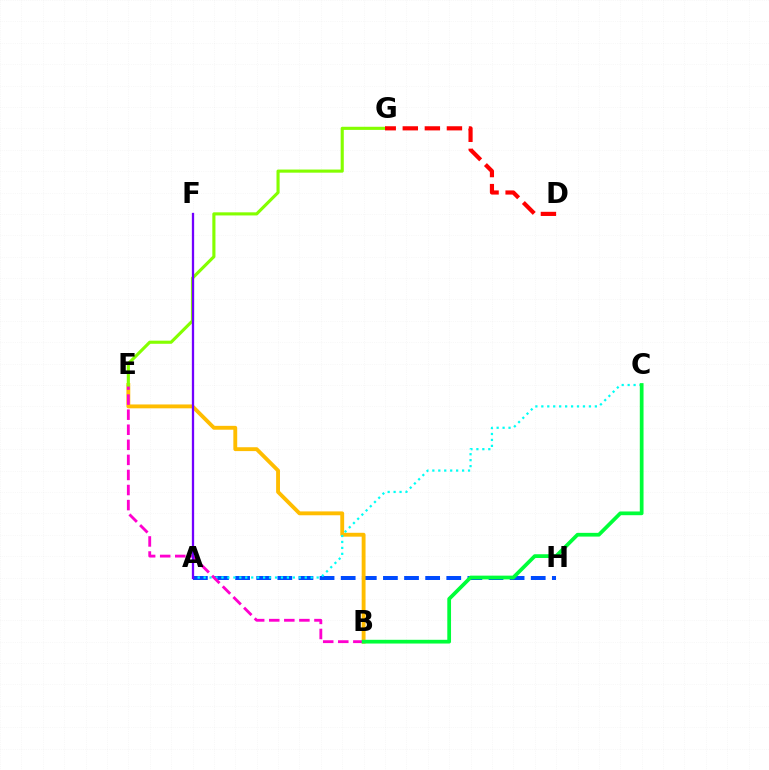{('A', 'H'): [{'color': '#004bff', 'line_style': 'dashed', 'thickness': 2.87}], ('B', 'E'): [{'color': '#ffbd00', 'line_style': 'solid', 'thickness': 2.78}, {'color': '#ff00cf', 'line_style': 'dashed', 'thickness': 2.05}], ('A', 'C'): [{'color': '#00fff6', 'line_style': 'dotted', 'thickness': 1.62}], ('E', 'G'): [{'color': '#84ff00', 'line_style': 'solid', 'thickness': 2.25}], ('A', 'F'): [{'color': '#7200ff', 'line_style': 'solid', 'thickness': 1.65}], ('B', 'C'): [{'color': '#00ff39', 'line_style': 'solid', 'thickness': 2.69}], ('D', 'G'): [{'color': '#ff0000', 'line_style': 'dashed', 'thickness': 3.0}]}